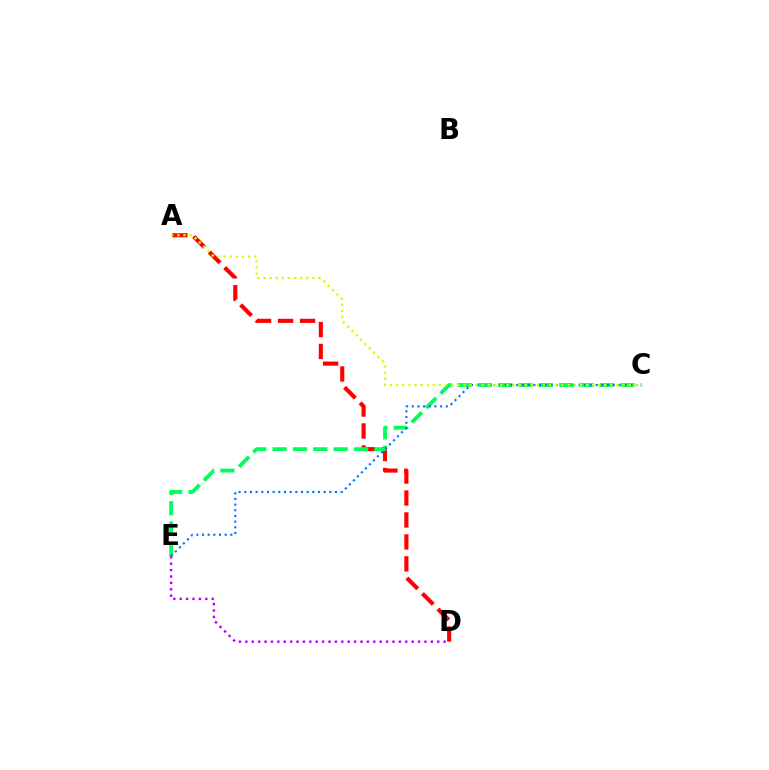{('D', 'E'): [{'color': '#b900ff', 'line_style': 'dotted', 'thickness': 1.74}], ('A', 'D'): [{'color': '#ff0000', 'line_style': 'dashed', 'thickness': 2.98}], ('C', 'E'): [{'color': '#00ff5c', 'line_style': 'dashed', 'thickness': 2.77}, {'color': '#0074ff', 'line_style': 'dotted', 'thickness': 1.54}], ('A', 'C'): [{'color': '#d1ff00', 'line_style': 'dotted', 'thickness': 1.66}]}